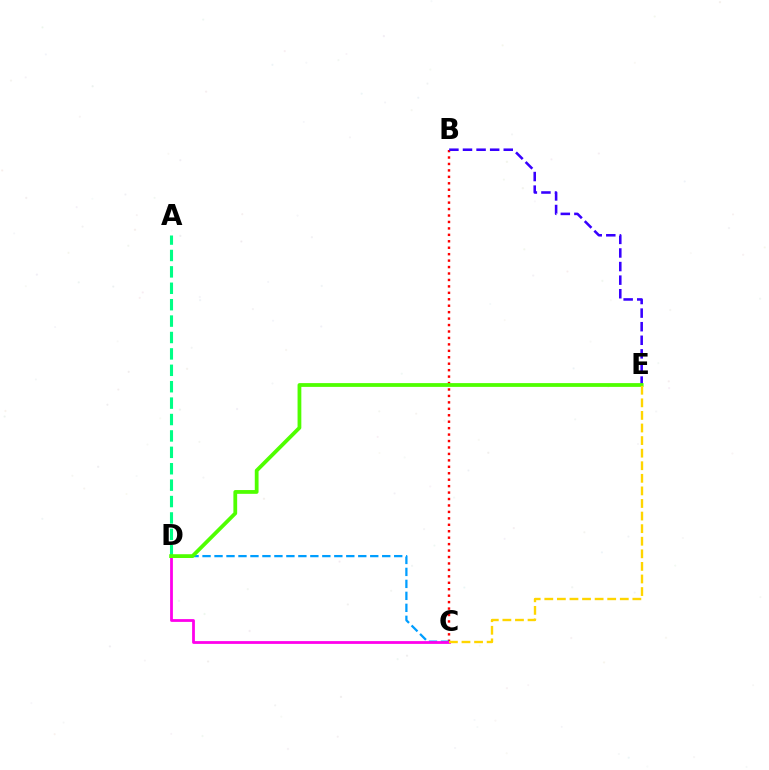{('B', 'C'): [{'color': '#ff0000', 'line_style': 'dotted', 'thickness': 1.75}], ('C', 'D'): [{'color': '#009eff', 'line_style': 'dashed', 'thickness': 1.63}, {'color': '#ff00ed', 'line_style': 'solid', 'thickness': 2.01}], ('A', 'D'): [{'color': '#00ff86', 'line_style': 'dashed', 'thickness': 2.23}], ('B', 'E'): [{'color': '#3700ff', 'line_style': 'dashed', 'thickness': 1.85}], ('D', 'E'): [{'color': '#4fff00', 'line_style': 'solid', 'thickness': 2.72}], ('C', 'E'): [{'color': '#ffd500', 'line_style': 'dashed', 'thickness': 1.71}]}